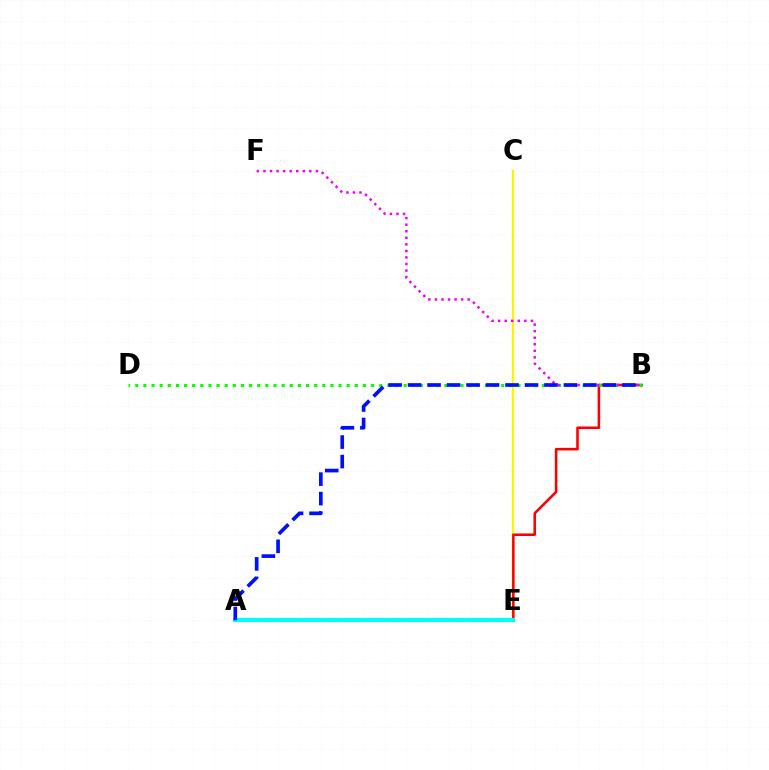{('C', 'E'): [{'color': '#fcf500', 'line_style': 'solid', 'thickness': 1.62}], ('B', 'E'): [{'color': '#ff0000', 'line_style': 'solid', 'thickness': 1.85}], ('B', 'D'): [{'color': '#08ff00', 'line_style': 'dotted', 'thickness': 2.21}], ('A', 'E'): [{'color': '#00fff6', 'line_style': 'solid', 'thickness': 2.98}], ('B', 'F'): [{'color': '#ee00ff', 'line_style': 'dotted', 'thickness': 1.78}], ('A', 'B'): [{'color': '#0010ff', 'line_style': 'dashed', 'thickness': 2.65}]}